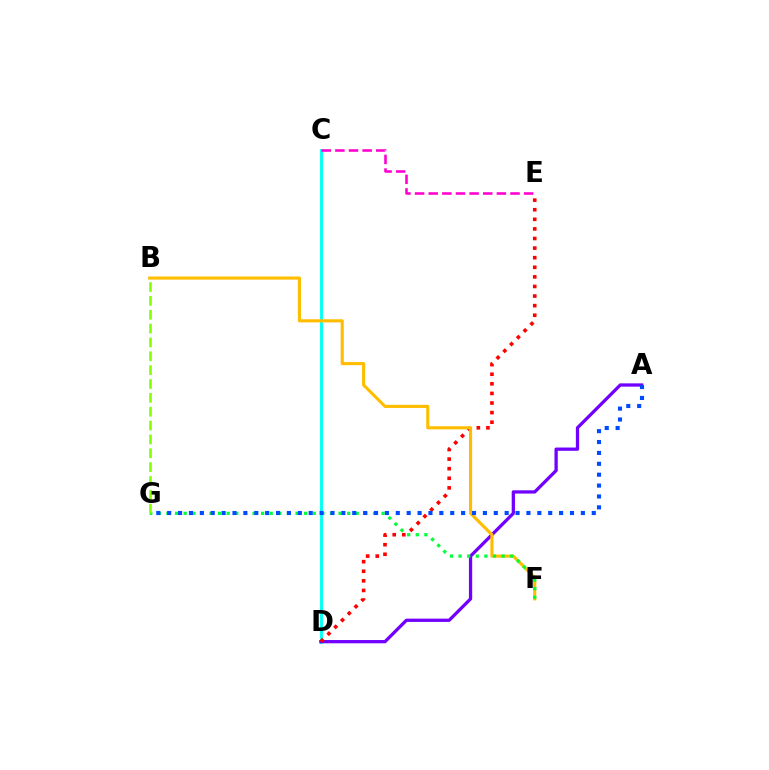{('C', 'D'): [{'color': '#00fff6', 'line_style': 'solid', 'thickness': 2.05}], ('A', 'D'): [{'color': '#7200ff', 'line_style': 'solid', 'thickness': 2.36}], ('C', 'E'): [{'color': '#ff00cf', 'line_style': 'dashed', 'thickness': 1.85}], ('D', 'E'): [{'color': '#ff0000', 'line_style': 'dotted', 'thickness': 2.61}], ('B', 'F'): [{'color': '#ffbd00', 'line_style': 'solid', 'thickness': 2.25}], ('F', 'G'): [{'color': '#00ff39', 'line_style': 'dotted', 'thickness': 2.34}], ('B', 'G'): [{'color': '#84ff00', 'line_style': 'dashed', 'thickness': 1.88}], ('A', 'G'): [{'color': '#004bff', 'line_style': 'dotted', 'thickness': 2.96}]}